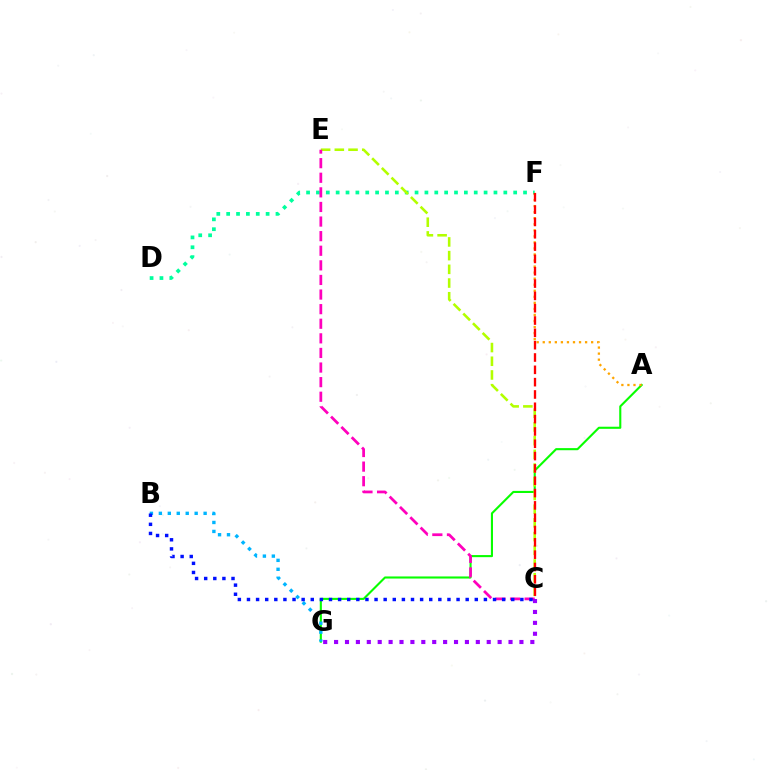{('D', 'F'): [{'color': '#00ff9d', 'line_style': 'dotted', 'thickness': 2.68}], ('A', 'G'): [{'color': '#08ff00', 'line_style': 'solid', 'thickness': 1.51}], ('A', 'F'): [{'color': '#ffa500', 'line_style': 'dotted', 'thickness': 1.64}], ('C', 'E'): [{'color': '#b3ff00', 'line_style': 'dashed', 'thickness': 1.86}, {'color': '#ff00bd', 'line_style': 'dashed', 'thickness': 1.98}], ('C', 'G'): [{'color': '#9b00ff', 'line_style': 'dotted', 'thickness': 2.96}], ('C', 'F'): [{'color': '#ff0000', 'line_style': 'dashed', 'thickness': 1.67}], ('B', 'G'): [{'color': '#00b5ff', 'line_style': 'dotted', 'thickness': 2.43}], ('B', 'C'): [{'color': '#0010ff', 'line_style': 'dotted', 'thickness': 2.48}]}